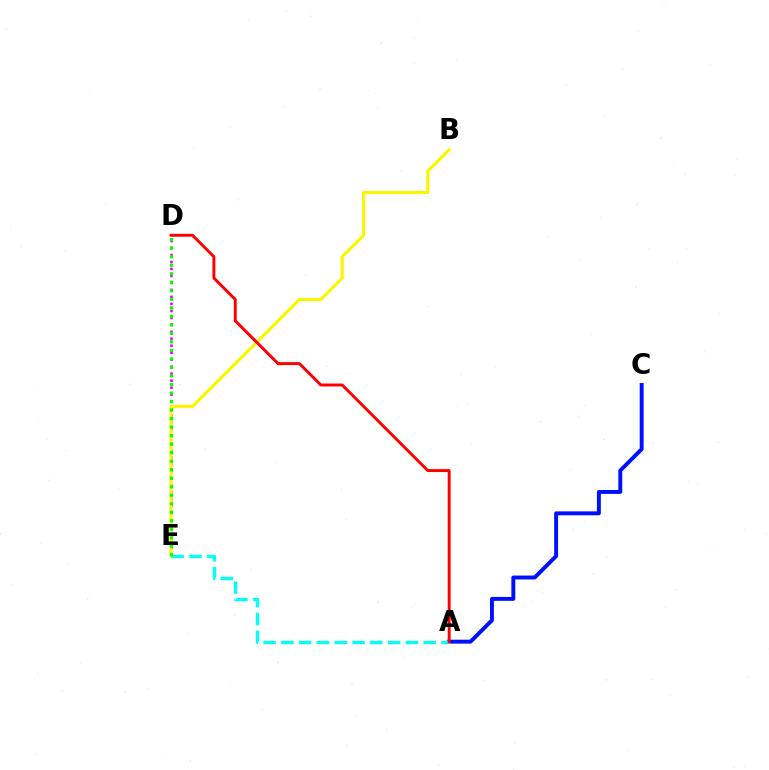{('D', 'E'): [{'color': '#ee00ff', 'line_style': 'dotted', 'thickness': 1.9}, {'color': '#08ff00', 'line_style': 'dotted', 'thickness': 2.31}], ('B', 'E'): [{'color': '#fcf500', 'line_style': 'solid', 'thickness': 2.22}], ('A', 'C'): [{'color': '#0010ff', 'line_style': 'solid', 'thickness': 2.82}], ('A', 'E'): [{'color': '#00fff6', 'line_style': 'dashed', 'thickness': 2.42}], ('A', 'D'): [{'color': '#ff0000', 'line_style': 'solid', 'thickness': 2.11}]}